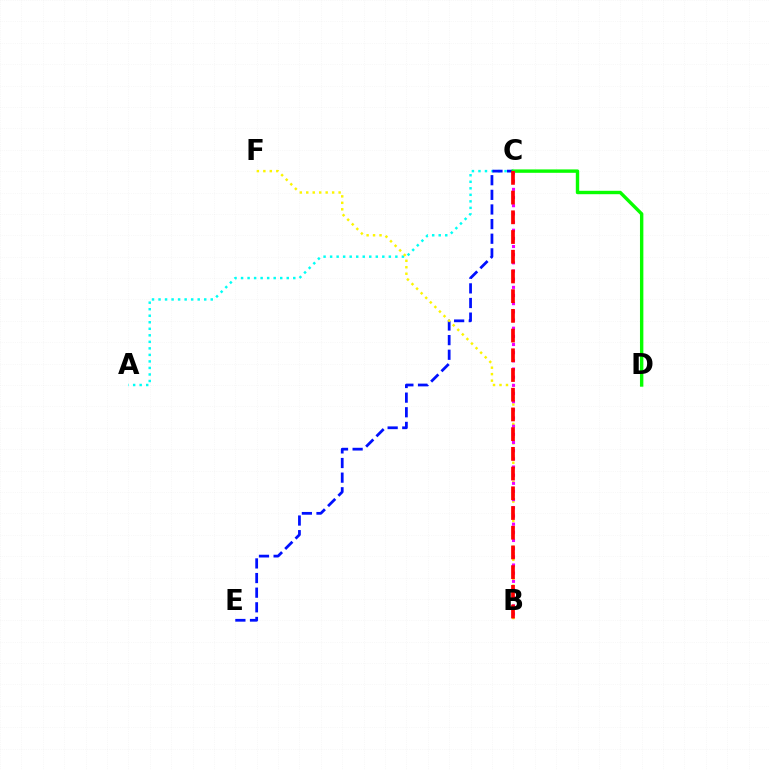{('A', 'C'): [{'color': '#00fff6', 'line_style': 'dotted', 'thickness': 1.77}], ('C', 'E'): [{'color': '#0010ff', 'line_style': 'dashed', 'thickness': 1.99}], ('B', 'F'): [{'color': '#fcf500', 'line_style': 'dotted', 'thickness': 1.76}], ('C', 'D'): [{'color': '#08ff00', 'line_style': 'solid', 'thickness': 2.44}], ('B', 'C'): [{'color': '#ee00ff', 'line_style': 'dotted', 'thickness': 2.22}, {'color': '#ff0000', 'line_style': 'dashed', 'thickness': 2.68}]}